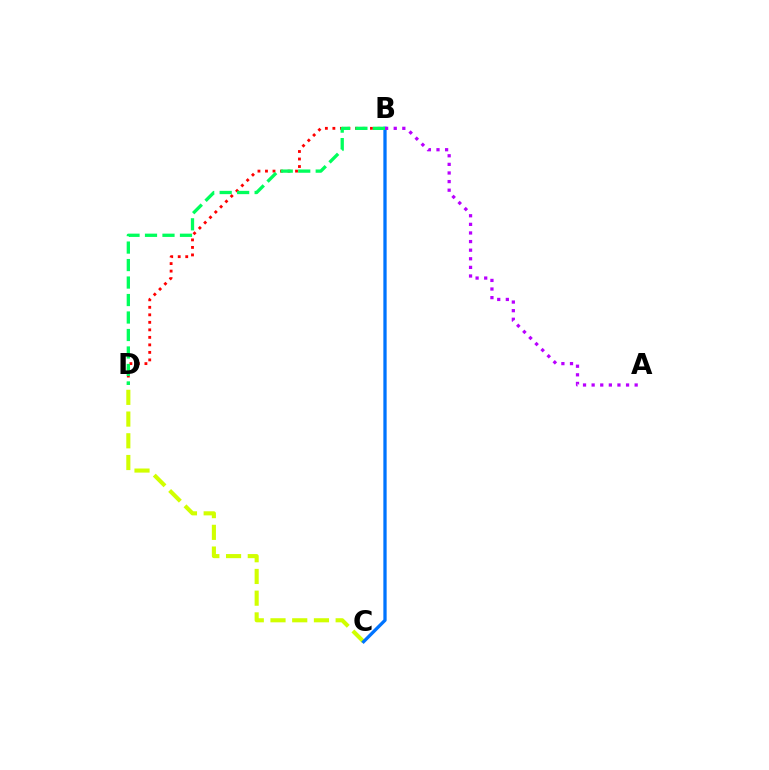{('B', 'D'): [{'color': '#ff0000', 'line_style': 'dotted', 'thickness': 2.04}, {'color': '#00ff5c', 'line_style': 'dashed', 'thickness': 2.38}], ('C', 'D'): [{'color': '#d1ff00', 'line_style': 'dashed', 'thickness': 2.95}], ('B', 'C'): [{'color': '#0074ff', 'line_style': 'solid', 'thickness': 2.36}], ('A', 'B'): [{'color': '#b900ff', 'line_style': 'dotted', 'thickness': 2.34}]}